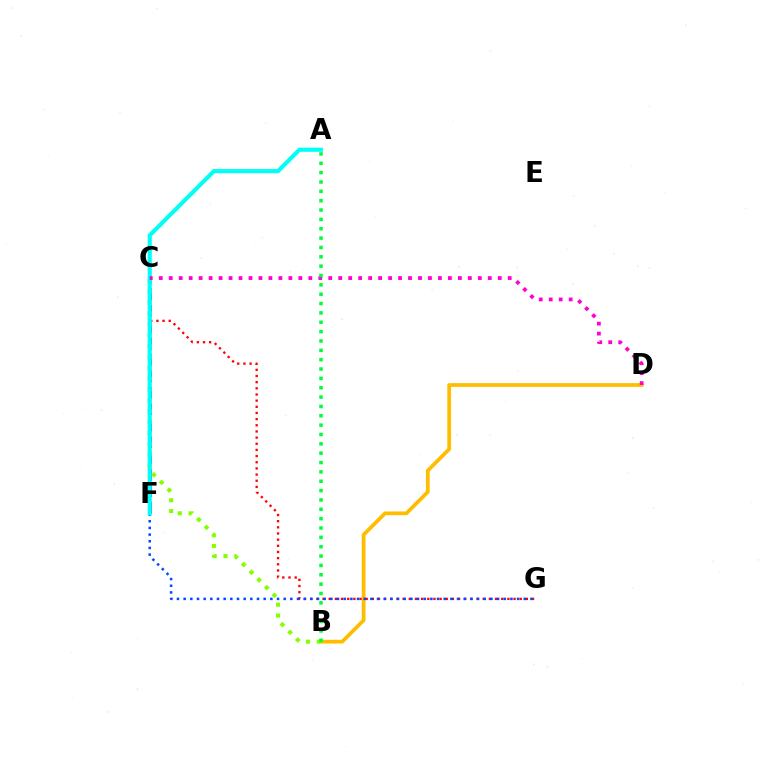{('B', 'D'): [{'color': '#ffbd00', 'line_style': 'solid', 'thickness': 2.7}], ('C', 'F'): [{'color': '#7200ff', 'line_style': 'dashed', 'thickness': 2.23}], ('C', 'G'): [{'color': '#ff0000', 'line_style': 'dotted', 'thickness': 1.67}], ('F', 'G'): [{'color': '#004bff', 'line_style': 'dotted', 'thickness': 1.81}], ('B', 'C'): [{'color': '#84ff00', 'line_style': 'dotted', 'thickness': 2.95}], ('A', 'F'): [{'color': '#00fff6', 'line_style': 'solid', 'thickness': 2.99}], ('C', 'D'): [{'color': '#ff00cf', 'line_style': 'dotted', 'thickness': 2.71}], ('A', 'B'): [{'color': '#00ff39', 'line_style': 'dotted', 'thickness': 2.54}]}